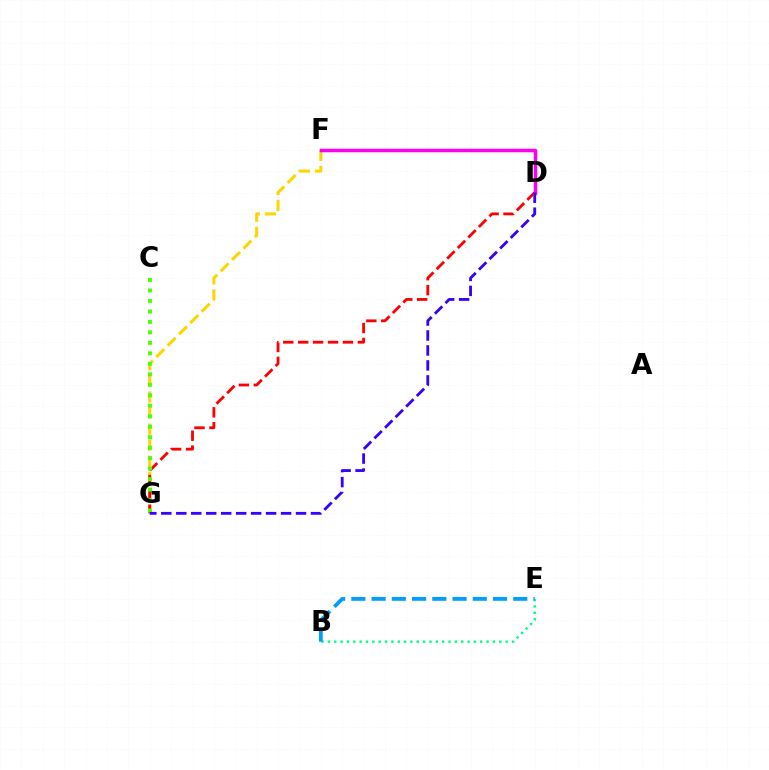{('F', 'G'): [{'color': '#ffd500', 'line_style': 'dashed', 'thickness': 2.18}], ('D', 'G'): [{'color': '#ff0000', 'line_style': 'dashed', 'thickness': 2.03}, {'color': '#3700ff', 'line_style': 'dashed', 'thickness': 2.03}], ('D', 'F'): [{'color': '#ff00ed', 'line_style': 'solid', 'thickness': 2.52}], ('C', 'G'): [{'color': '#4fff00', 'line_style': 'dotted', 'thickness': 2.85}], ('B', 'E'): [{'color': '#00ff86', 'line_style': 'dotted', 'thickness': 1.72}, {'color': '#009eff', 'line_style': 'dashed', 'thickness': 2.75}]}